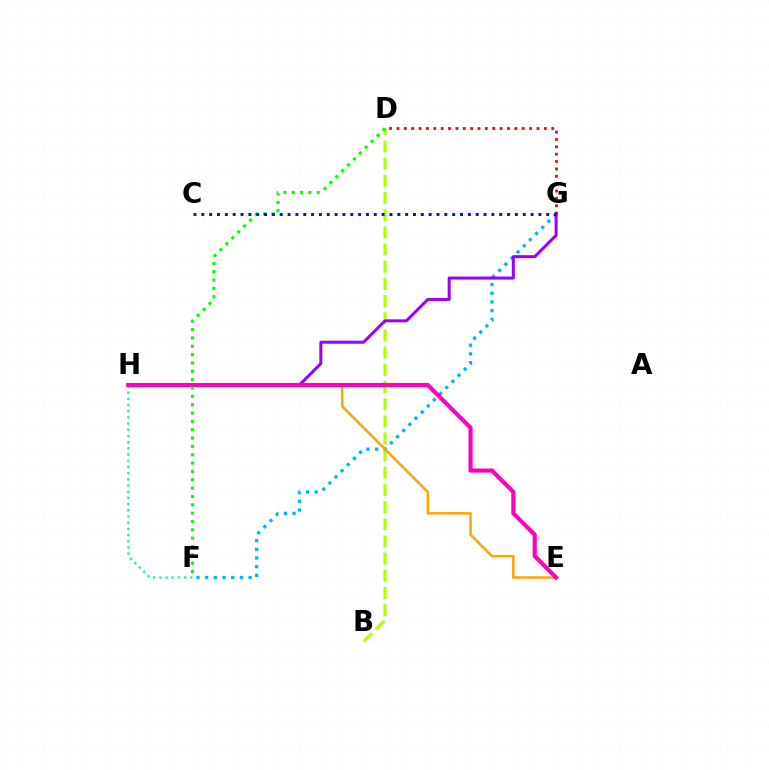{('B', 'D'): [{'color': '#b3ff00', 'line_style': 'dashed', 'thickness': 2.33}], ('F', 'G'): [{'color': '#00b5ff', 'line_style': 'dotted', 'thickness': 2.36}], ('F', 'H'): [{'color': '#00ff9d', 'line_style': 'dotted', 'thickness': 1.68}], ('G', 'H'): [{'color': '#9b00ff', 'line_style': 'solid', 'thickness': 2.17}], ('D', 'G'): [{'color': '#ff0000', 'line_style': 'dotted', 'thickness': 2.0}], ('E', 'H'): [{'color': '#ffa500', 'line_style': 'solid', 'thickness': 1.79}, {'color': '#ff00bd', 'line_style': 'solid', 'thickness': 2.98}], ('D', 'F'): [{'color': '#08ff00', 'line_style': 'dotted', 'thickness': 2.27}], ('C', 'G'): [{'color': '#0010ff', 'line_style': 'dotted', 'thickness': 2.13}]}